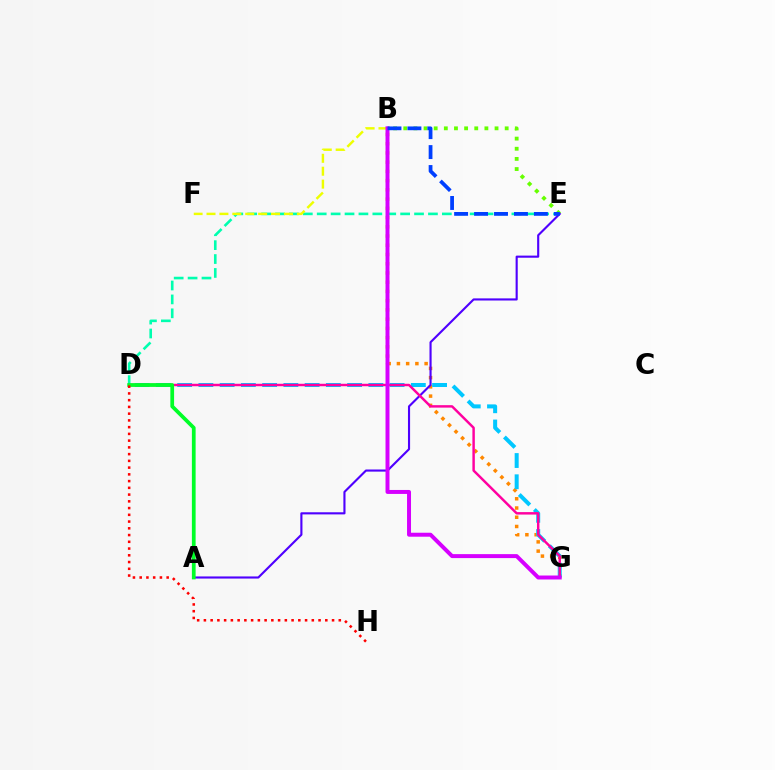{('B', 'E'): [{'color': '#66ff00', 'line_style': 'dotted', 'thickness': 2.76}, {'color': '#003fff', 'line_style': 'dashed', 'thickness': 2.71}], ('D', 'E'): [{'color': '#00ffaf', 'line_style': 'dashed', 'thickness': 1.89}], ('B', 'G'): [{'color': '#ff8800', 'line_style': 'dotted', 'thickness': 2.51}, {'color': '#d600ff', 'line_style': 'solid', 'thickness': 2.86}], ('D', 'G'): [{'color': '#00c7ff', 'line_style': 'dashed', 'thickness': 2.89}, {'color': '#ff00a0', 'line_style': 'solid', 'thickness': 1.77}], ('A', 'E'): [{'color': '#4f00ff', 'line_style': 'solid', 'thickness': 1.53}], ('A', 'D'): [{'color': '#00ff27', 'line_style': 'solid', 'thickness': 2.69}], ('B', 'F'): [{'color': '#eeff00', 'line_style': 'dashed', 'thickness': 1.75}], ('D', 'H'): [{'color': '#ff0000', 'line_style': 'dotted', 'thickness': 1.83}]}